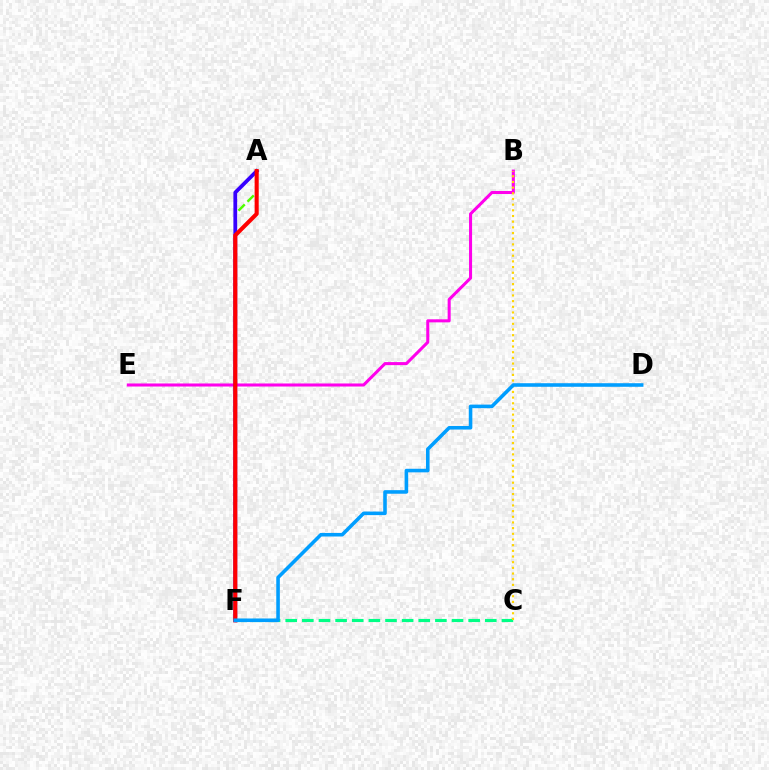{('B', 'E'): [{'color': '#ff00ed', 'line_style': 'solid', 'thickness': 2.19}], ('C', 'F'): [{'color': '#00ff86', 'line_style': 'dashed', 'thickness': 2.26}], ('A', 'F'): [{'color': '#4fff00', 'line_style': 'dashed', 'thickness': 1.73}, {'color': '#3700ff', 'line_style': 'solid', 'thickness': 2.72}, {'color': '#ff0000', 'line_style': 'solid', 'thickness': 2.95}], ('B', 'C'): [{'color': '#ffd500', 'line_style': 'dotted', 'thickness': 1.54}], ('D', 'F'): [{'color': '#009eff', 'line_style': 'solid', 'thickness': 2.57}]}